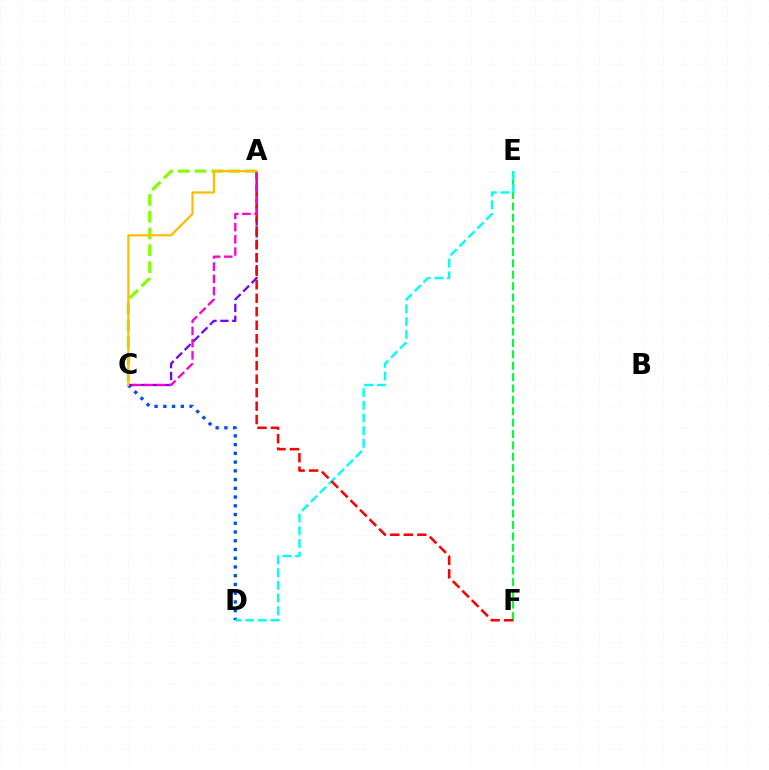{('E', 'F'): [{'color': '#00ff39', 'line_style': 'dashed', 'thickness': 1.55}], ('C', 'D'): [{'color': '#004bff', 'line_style': 'dotted', 'thickness': 2.37}], ('D', 'E'): [{'color': '#00fff6', 'line_style': 'dashed', 'thickness': 1.72}], ('A', 'C'): [{'color': '#7200ff', 'line_style': 'dashed', 'thickness': 1.62}, {'color': '#84ff00', 'line_style': 'dashed', 'thickness': 2.28}, {'color': '#ff00cf', 'line_style': 'dashed', 'thickness': 1.66}, {'color': '#ffbd00', 'line_style': 'solid', 'thickness': 1.61}], ('A', 'F'): [{'color': '#ff0000', 'line_style': 'dashed', 'thickness': 1.83}]}